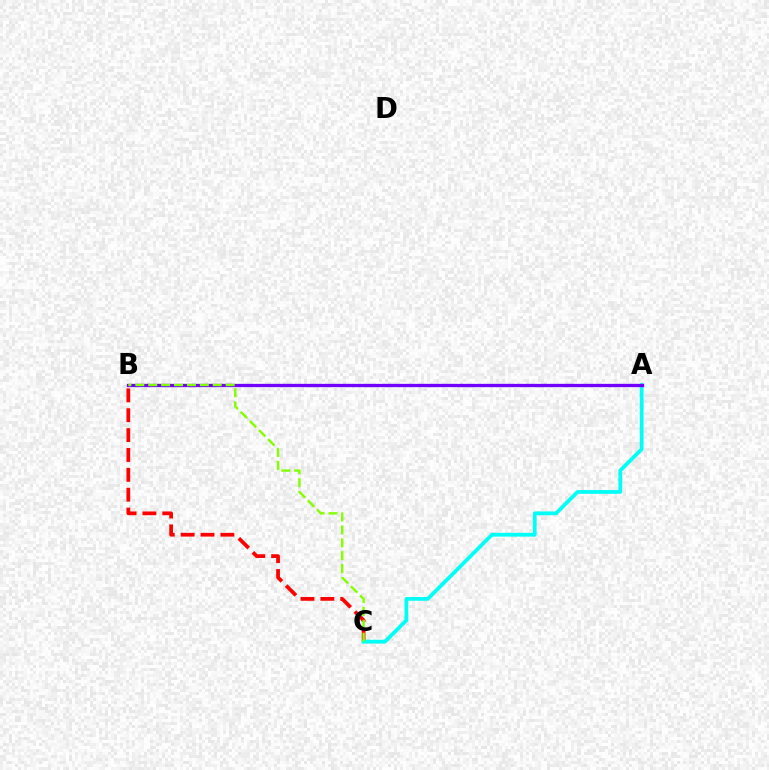{('B', 'C'): [{'color': '#ff0000', 'line_style': 'dashed', 'thickness': 2.7}, {'color': '#84ff00', 'line_style': 'dashed', 'thickness': 1.75}], ('A', 'C'): [{'color': '#00fff6', 'line_style': 'solid', 'thickness': 2.73}], ('A', 'B'): [{'color': '#7200ff', 'line_style': 'solid', 'thickness': 2.38}]}